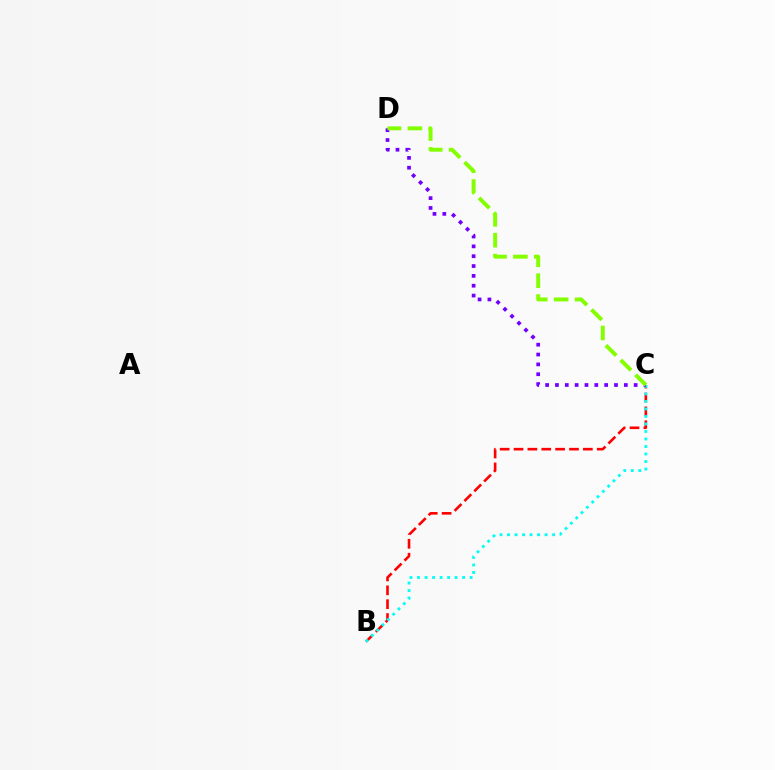{('B', 'C'): [{'color': '#ff0000', 'line_style': 'dashed', 'thickness': 1.88}, {'color': '#00fff6', 'line_style': 'dotted', 'thickness': 2.04}], ('C', 'D'): [{'color': '#7200ff', 'line_style': 'dotted', 'thickness': 2.67}, {'color': '#84ff00', 'line_style': 'dashed', 'thickness': 2.84}]}